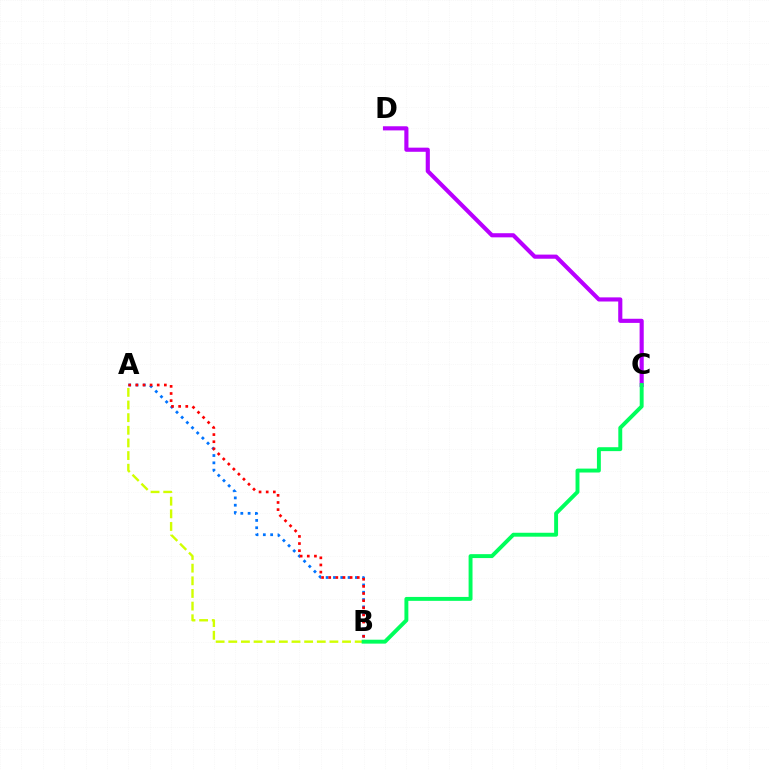{('A', 'B'): [{'color': '#0074ff', 'line_style': 'dotted', 'thickness': 1.99}, {'color': '#ff0000', 'line_style': 'dotted', 'thickness': 1.94}, {'color': '#d1ff00', 'line_style': 'dashed', 'thickness': 1.72}], ('C', 'D'): [{'color': '#b900ff', 'line_style': 'solid', 'thickness': 2.97}], ('B', 'C'): [{'color': '#00ff5c', 'line_style': 'solid', 'thickness': 2.82}]}